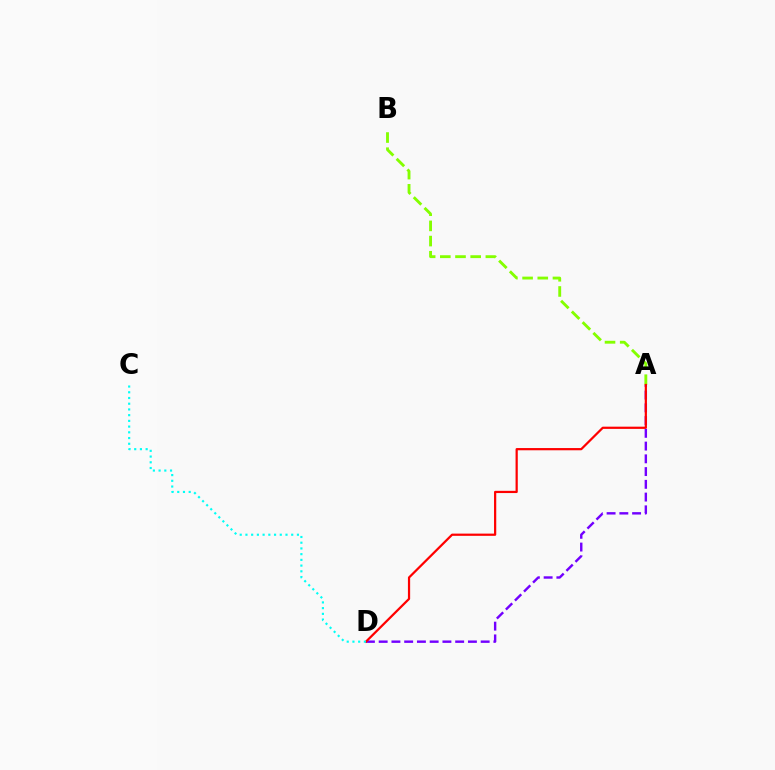{('A', 'B'): [{'color': '#84ff00', 'line_style': 'dashed', 'thickness': 2.06}], ('A', 'D'): [{'color': '#7200ff', 'line_style': 'dashed', 'thickness': 1.73}, {'color': '#ff0000', 'line_style': 'solid', 'thickness': 1.6}], ('C', 'D'): [{'color': '#00fff6', 'line_style': 'dotted', 'thickness': 1.55}]}